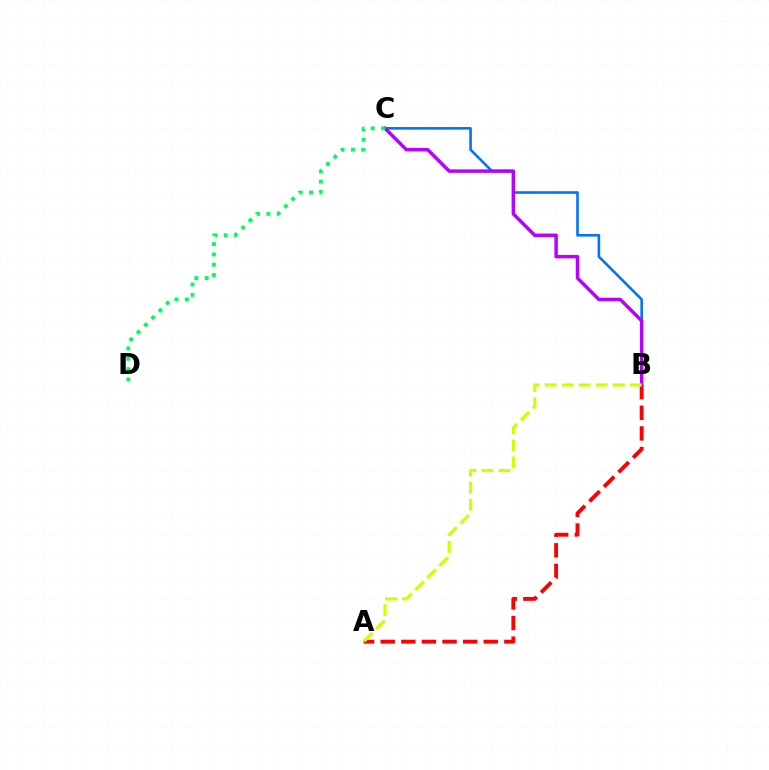{('A', 'B'): [{'color': '#ff0000', 'line_style': 'dashed', 'thickness': 2.8}, {'color': '#d1ff00', 'line_style': 'dashed', 'thickness': 2.31}], ('B', 'C'): [{'color': '#0074ff', 'line_style': 'solid', 'thickness': 1.88}, {'color': '#b900ff', 'line_style': 'solid', 'thickness': 2.5}], ('C', 'D'): [{'color': '#00ff5c', 'line_style': 'dotted', 'thickness': 2.8}]}